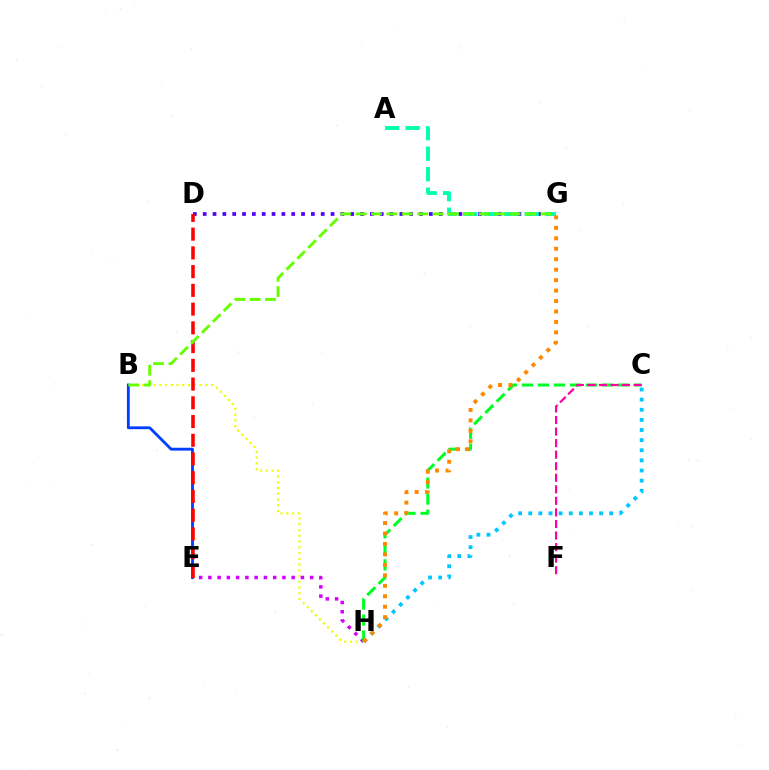{('B', 'H'): [{'color': '#eeff00', 'line_style': 'dotted', 'thickness': 1.56}], ('E', 'H'): [{'color': '#d600ff', 'line_style': 'dotted', 'thickness': 2.51}], ('C', 'H'): [{'color': '#00ff27', 'line_style': 'dashed', 'thickness': 2.18}, {'color': '#00c7ff', 'line_style': 'dotted', 'thickness': 2.75}], ('D', 'G'): [{'color': '#4f00ff', 'line_style': 'dotted', 'thickness': 2.67}], ('A', 'G'): [{'color': '#00ffaf', 'line_style': 'dashed', 'thickness': 2.79}], ('B', 'E'): [{'color': '#003fff', 'line_style': 'solid', 'thickness': 2.04}], ('D', 'E'): [{'color': '#ff0000', 'line_style': 'dashed', 'thickness': 2.55}], ('C', 'F'): [{'color': '#ff00a0', 'line_style': 'dashed', 'thickness': 1.57}], ('B', 'G'): [{'color': '#66ff00', 'line_style': 'dashed', 'thickness': 2.09}], ('G', 'H'): [{'color': '#ff8800', 'line_style': 'dotted', 'thickness': 2.84}]}